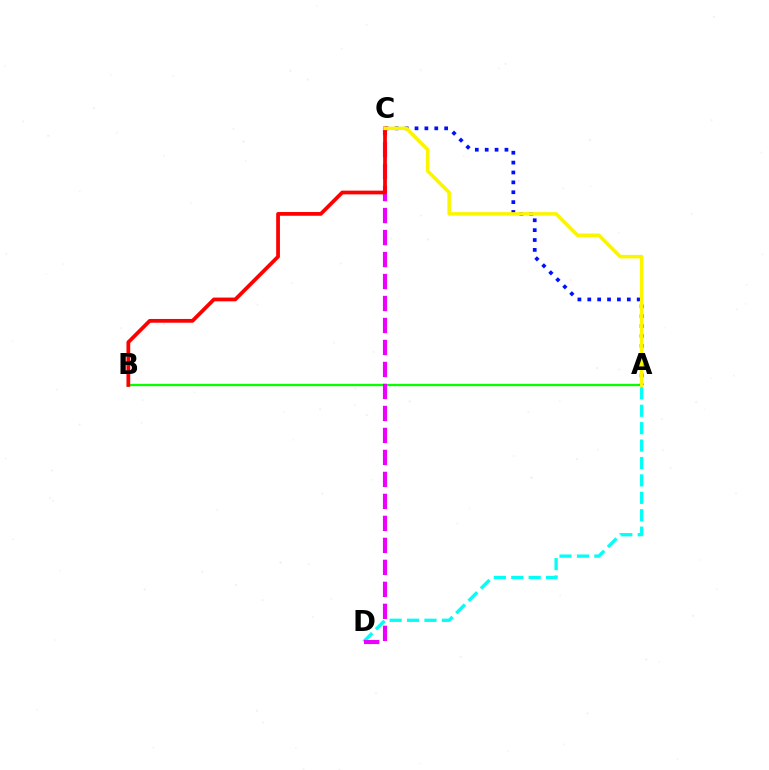{('A', 'B'): [{'color': '#08ff00', 'line_style': 'solid', 'thickness': 1.66}], ('A', 'C'): [{'color': '#0010ff', 'line_style': 'dotted', 'thickness': 2.68}, {'color': '#fcf500', 'line_style': 'solid', 'thickness': 2.54}], ('A', 'D'): [{'color': '#00fff6', 'line_style': 'dashed', 'thickness': 2.37}], ('C', 'D'): [{'color': '#ee00ff', 'line_style': 'dashed', 'thickness': 2.99}], ('B', 'C'): [{'color': '#ff0000', 'line_style': 'solid', 'thickness': 2.7}]}